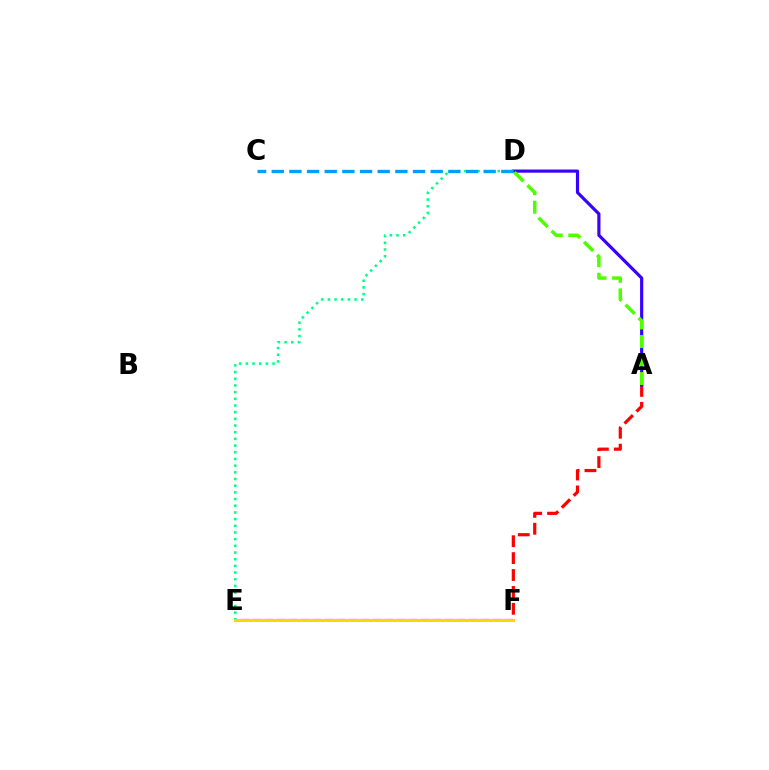{('A', 'F'): [{'color': '#ff0000', 'line_style': 'dashed', 'thickness': 2.3}], ('A', 'D'): [{'color': '#3700ff', 'line_style': 'solid', 'thickness': 2.28}, {'color': '#4fff00', 'line_style': 'dashed', 'thickness': 2.51}], ('D', 'E'): [{'color': '#00ff86', 'line_style': 'dotted', 'thickness': 1.82}], ('E', 'F'): [{'color': '#ff00ed', 'line_style': 'dashed', 'thickness': 1.63}, {'color': '#ffd500', 'line_style': 'solid', 'thickness': 2.14}], ('C', 'D'): [{'color': '#009eff', 'line_style': 'dashed', 'thickness': 2.4}]}